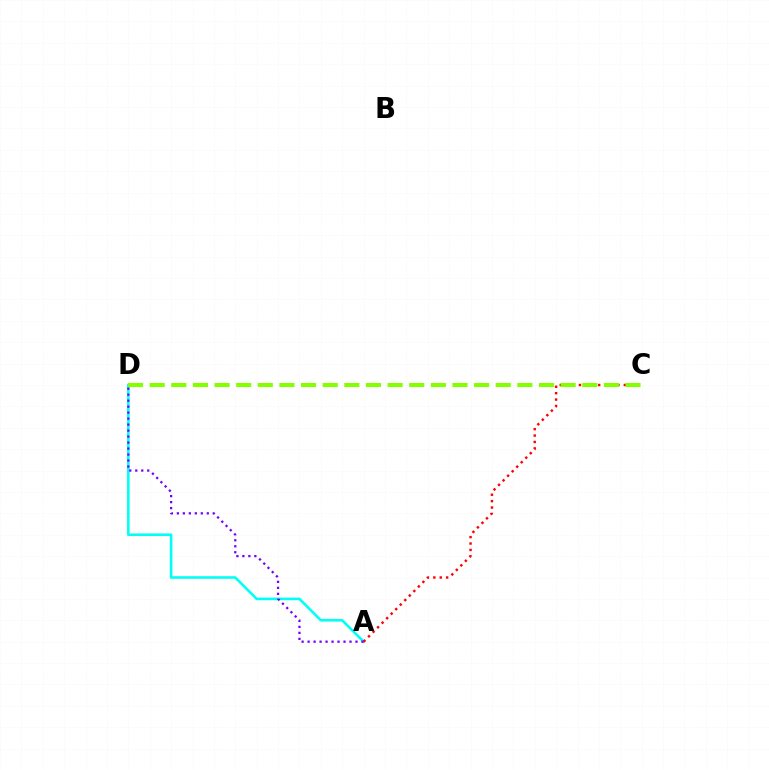{('A', 'D'): [{'color': '#00fff6', 'line_style': 'solid', 'thickness': 1.87}, {'color': '#7200ff', 'line_style': 'dotted', 'thickness': 1.63}], ('A', 'C'): [{'color': '#ff0000', 'line_style': 'dotted', 'thickness': 1.74}], ('C', 'D'): [{'color': '#84ff00', 'line_style': 'dashed', 'thickness': 2.94}]}